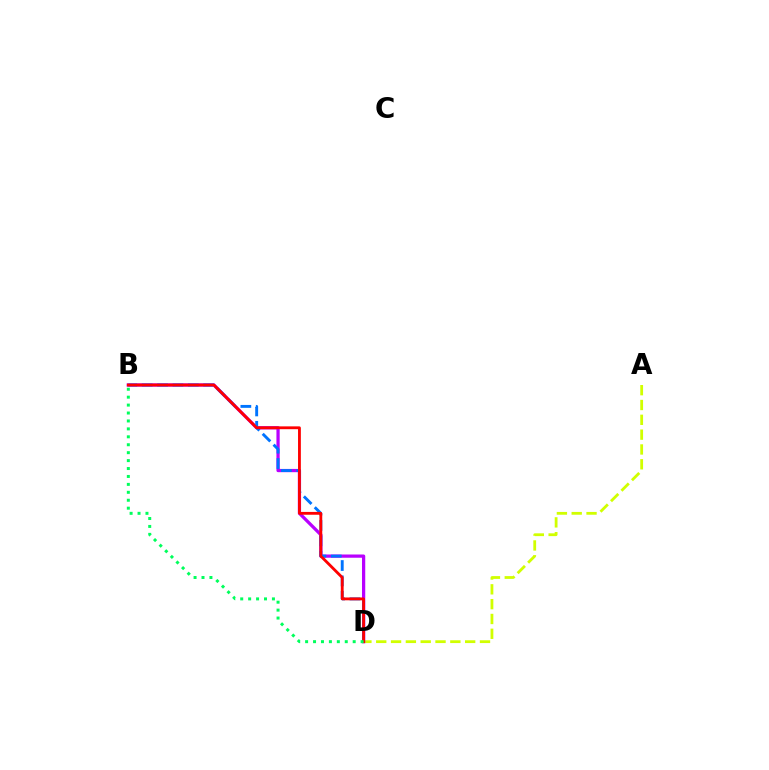{('A', 'D'): [{'color': '#d1ff00', 'line_style': 'dashed', 'thickness': 2.01}], ('B', 'D'): [{'color': '#b900ff', 'line_style': 'solid', 'thickness': 2.34}, {'color': '#0074ff', 'line_style': 'dashed', 'thickness': 2.09}, {'color': '#ff0000', 'line_style': 'solid', 'thickness': 2.04}, {'color': '#00ff5c', 'line_style': 'dotted', 'thickness': 2.15}]}